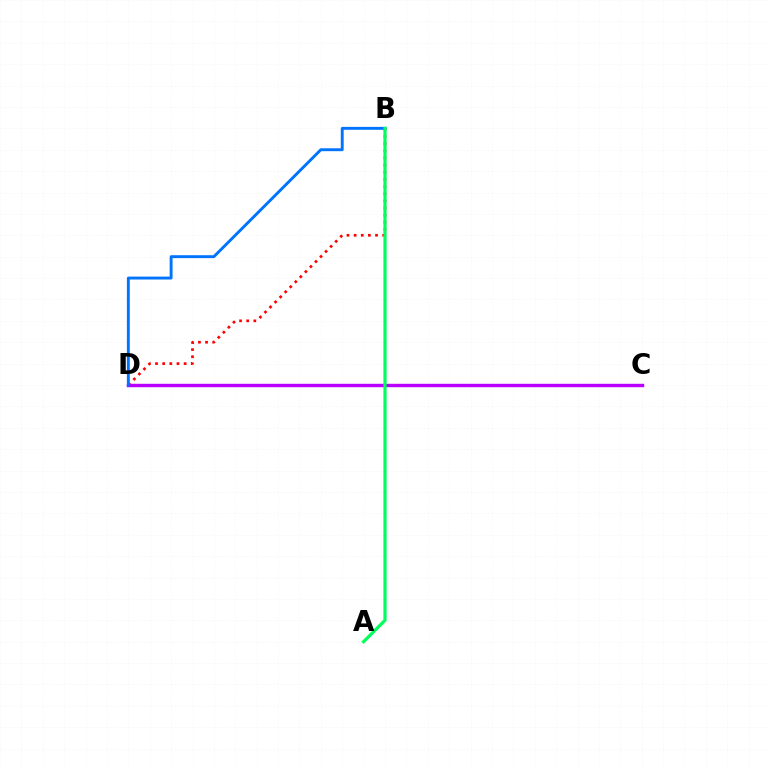{('C', 'D'): [{'color': '#d1ff00', 'line_style': 'dotted', 'thickness': 2.03}, {'color': '#b900ff', 'line_style': 'solid', 'thickness': 2.47}], ('B', 'D'): [{'color': '#ff0000', 'line_style': 'dotted', 'thickness': 1.94}, {'color': '#0074ff', 'line_style': 'solid', 'thickness': 2.09}], ('A', 'B'): [{'color': '#00ff5c', 'line_style': 'solid', 'thickness': 2.3}]}